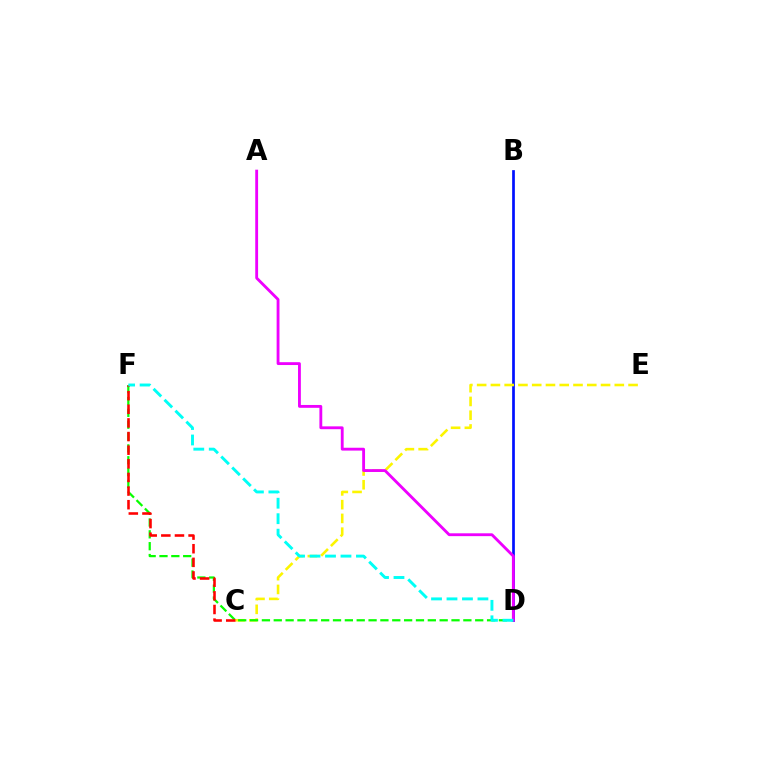{('B', 'D'): [{'color': '#0010ff', 'line_style': 'solid', 'thickness': 1.95}], ('C', 'E'): [{'color': '#fcf500', 'line_style': 'dashed', 'thickness': 1.87}], ('D', 'F'): [{'color': '#08ff00', 'line_style': 'dashed', 'thickness': 1.61}, {'color': '#00fff6', 'line_style': 'dashed', 'thickness': 2.1}], ('A', 'D'): [{'color': '#ee00ff', 'line_style': 'solid', 'thickness': 2.05}], ('C', 'F'): [{'color': '#ff0000', 'line_style': 'dashed', 'thickness': 1.85}]}